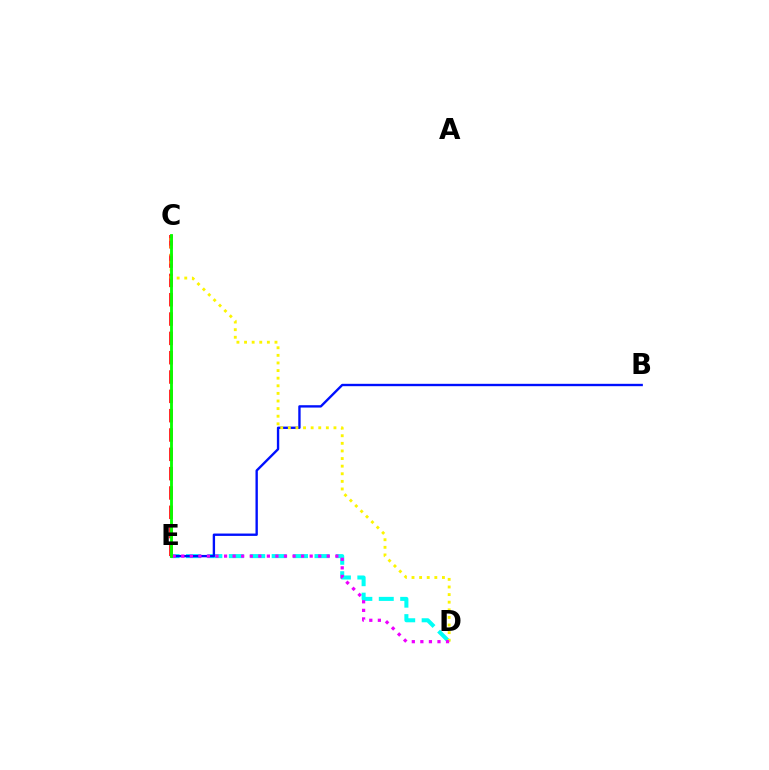{('D', 'E'): [{'color': '#00fff6', 'line_style': 'dashed', 'thickness': 2.91}, {'color': '#ee00ff', 'line_style': 'dotted', 'thickness': 2.33}], ('B', 'E'): [{'color': '#0010ff', 'line_style': 'solid', 'thickness': 1.7}], ('C', 'E'): [{'color': '#ff0000', 'line_style': 'dashed', 'thickness': 2.63}, {'color': '#08ff00', 'line_style': 'solid', 'thickness': 2.05}], ('C', 'D'): [{'color': '#fcf500', 'line_style': 'dotted', 'thickness': 2.07}]}